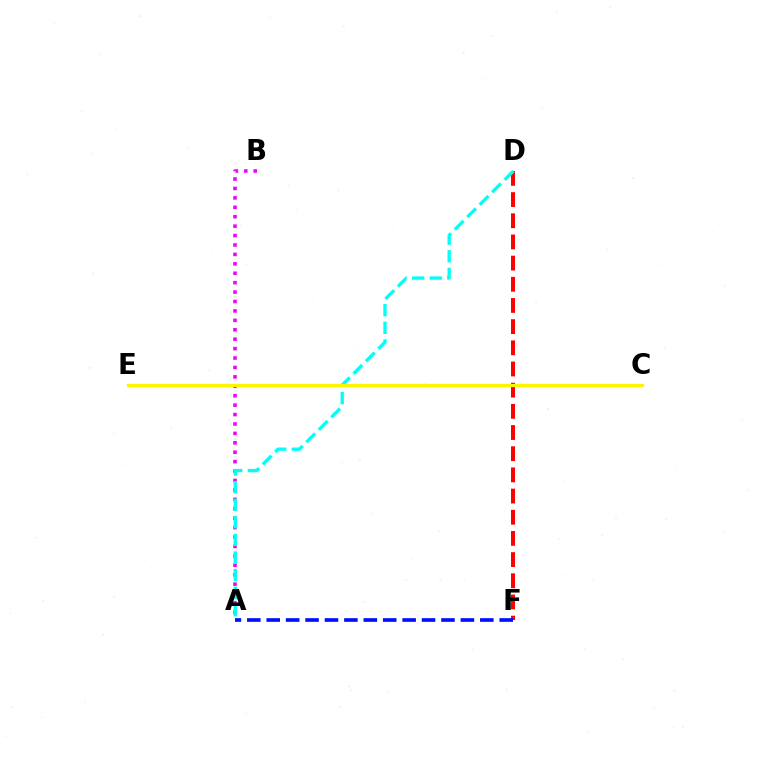{('A', 'B'): [{'color': '#ee00ff', 'line_style': 'dotted', 'thickness': 2.56}], ('D', 'F'): [{'color': '#ff0000', 'line_style': 'dashed', 'thickness': 2.88}], ('C', 'E'): [{'color': '#08ff00', 'line_style': 'dotted', 'thickness': 2.02}, {'color': '#fcf500', 'line_style': 'solid', 'thickness': 2.33}], ('A', 'D'): [{'color': '#00fff6', 'line_style': 'dashed', 'thickness': 2.39}], ('A', 'F'): [{'color': '#0010ff', 'line_style': 'dashed', 'thickness': 2.64}]}